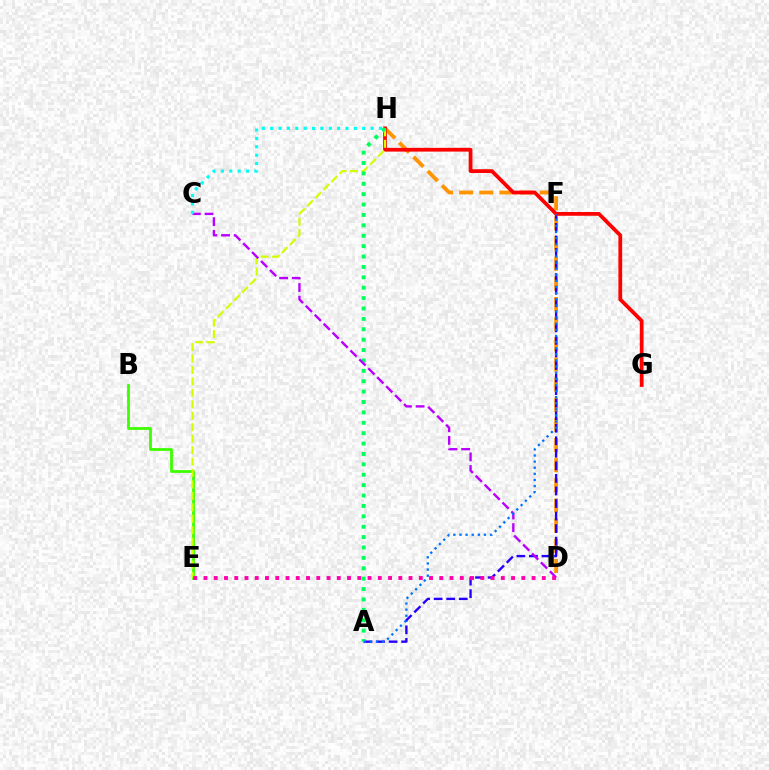{('B', 'E'): [{'color': '#3dff00', 'line_style': 'solid', 'thickness': 2.01}], ('D', 'H'): [{'color': '#ff9400', 'line_style': 'dashed', 'thickness': 2.74}], ('A', 'F'): [{'color': '#2500ff', 'line_style': 'dashed', 'thickness': 1.7}, {'color': '#0074ff', 'line_style': 'dotted', 'thickness': 1.66}], ('G', 'H'): [{'color': '#ff0000', 'line_style': 'solid', 'thickness': 2.7}], ('E', 'H'): [{'color': '#d1ff00', 'line_style': 'dashed', 'thickness': 1.56}], ('A', 'H'): [{'color': '#00ff5c', 'line_style': 'dotted', 'thickness': 2.82}], ('C', 'D'): [{'color': '#b900ff', 'line_style': 'dashed', 'thickness': 1.72}], ('D', 'E'): [{'color': '#ff00ac', 'line_style': 'dotted', 'thickness': 2.79}], ('C', 'H'): [{'color': '#00fff6', 'line_style': 'dotted', 'thickness': 2.27}]}